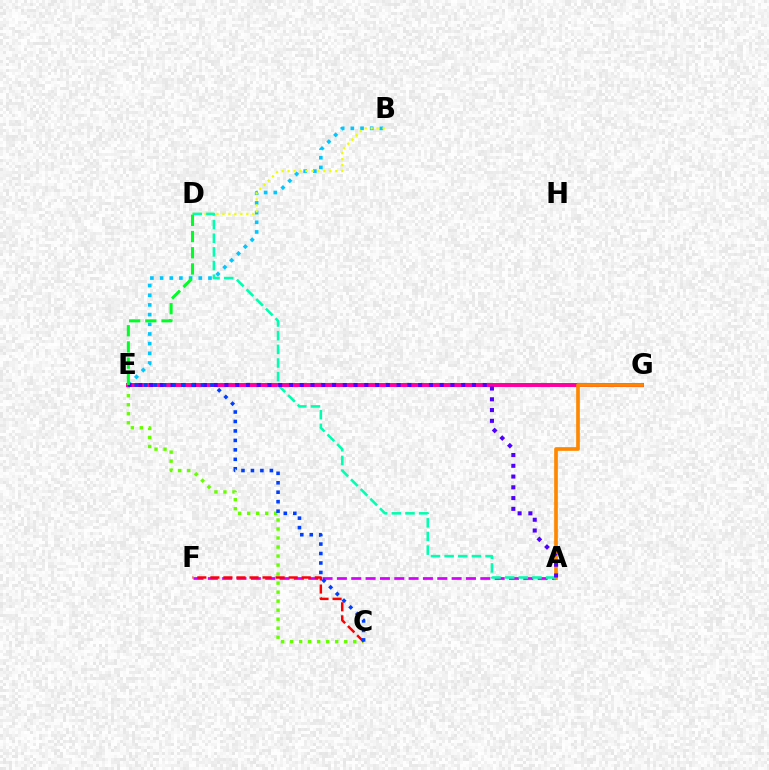{('C', 'E'): [{'color': '#66ff00', 'line_style': 'dotted', 'thickness': 2.45}, {'color': '#003fff', 'line_style': 'dotted', 'thickness': 2.57}], ('B', 'E'): [{'color': '#00c7ff', 'line_style': 'dotted', 'thickness': 2.63}], ('A', 'F'): [{'color': '#d600ff', 'line_style': 'dashed', 'thickness': 1.95}], ('C', 'F'): [{'color': '#ff0000', 'line_style': 'dashed', 'thickness': 1.77}], ('E', 'G'): [{'color': '#ff00a0', 'line_style': 'solid', 'thickness': 2.86}], ('B', 'D'): [{'color': '#eeff00', 'line_style': 'dotted', 'thickness': 1.62}], ('A', 'G'): [{'color': '#ff8800', 'line_style': 'solid', 'thickness': 2.65}], ('A', 'D'): [{'color': '#00ffaf', 'line_style': 'dashed', 'thickness': 1.86}], ('A', 'E'): [{'color': '#4f00ff', 'line_style': 'dotted', 'thickness': 2.92}], ('D', 'E'): [{'color': '#00ff27', 'line_style': 'dashed', 'thickness': 2.2}]}